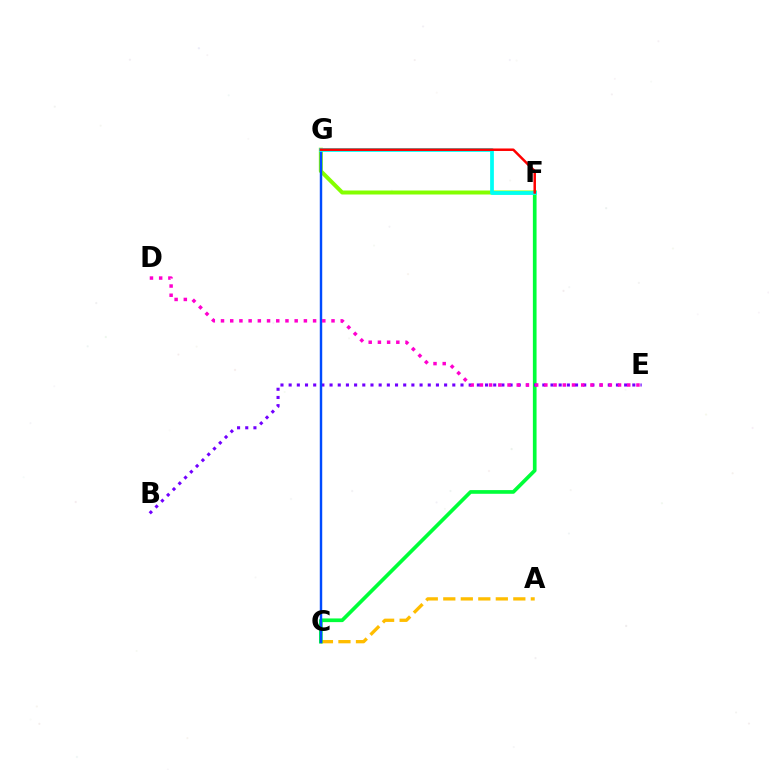{('F', 'G'): [{'color': '#84ff00', 'line_style': 'solid', 'thickness': 2.87}, {'color': '#00fff6', 'line_style': 'solid', 'thickness': 2.7}, {'color': '#ff0000', 'line_style': 'solid', 'thickness': 1.8}], ('A', 'C'): [{'color': '#ffbd00', 'line_style': 'dashed', 'thickness': 2.38}], ('C', 'F'): [{'color': '#00ff39', 'line_style': 'solid', 'thickness': 2.65}], ('B', 'E'): [{'color': '#7200ff', 'line_style': 'dotted', 'thickness': 2.22}], ('C', 'G'): [{'color': '#004bff', 'line_style': 'solid', 'thickness': 1.76}], ('D', 'E'): [{'color': '#ff00cf', 'line_style': 'dotted', 'thickness': 2.5}]}